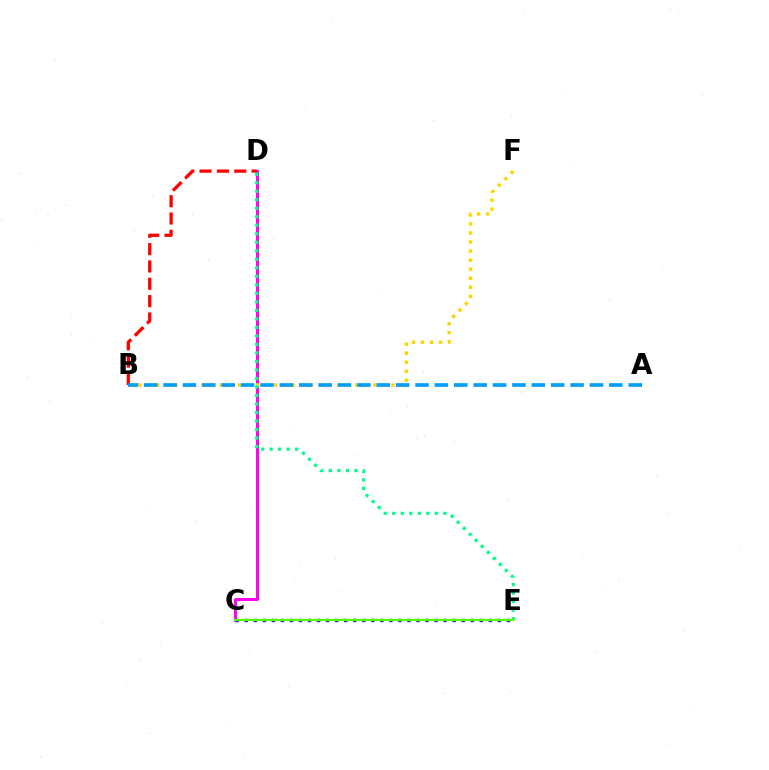{('C', 'D'): [{'color': '#ff00ed', 'line_style': 'solid', 'thickness': 2.11}], ('B', 'F'): [{'color': '#ffd500', 'line_style': 'dotted', 'thickness': 2.46}], ('B', 'D'): [{'color': '#ff0000', 'line_style': 'dashed', 'thickness': 2.36}], ('A', 'B'): [{'color': '#009eff', 'line_style': 'dashed', 'thickness': 2.63}], ('C', 'E'): [{'color': '#3700ff', 'line_style': 'dotted', 'thickness': 2.46}, {'color': '#4fff00', 'line_style': 'solid', 'thickness': 1.66}], ('D', 'E'): [{'color': '#00ff86', 'line_style': 'dotted', 'thickness': 2.31}]}